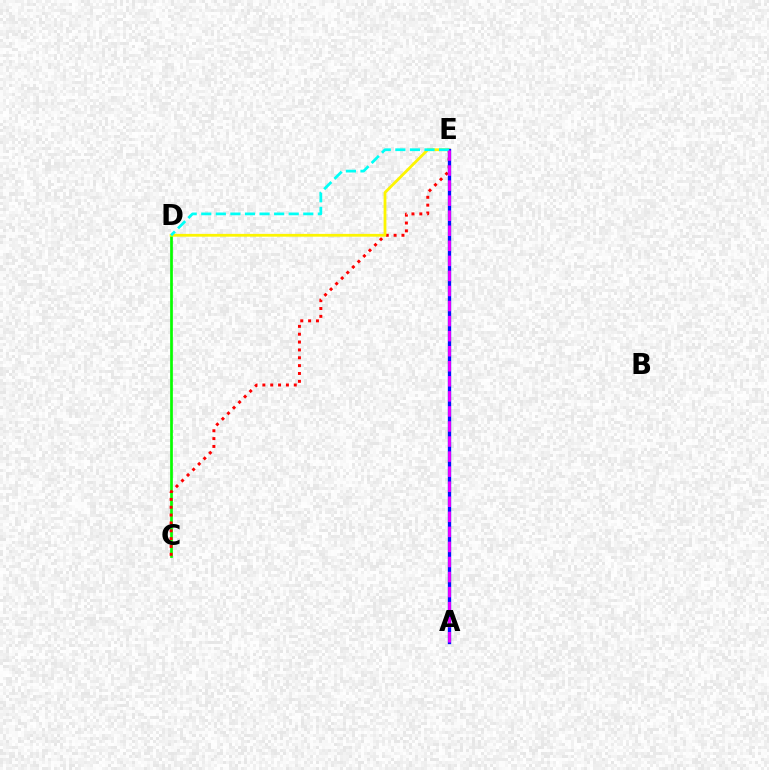{('C', 'D'): [{'color': '#08ff00', 'line_style': 'solid', 'thickness': 1.95}], ('C', 'E'): [{'color': '#ff0000', 'line_style': 'dotted', 'thickness': 2.13}], ('D', 'E'): [{'color': '#fcf500', 'line_style': 'solid', 'thickness': 2.01}, {'color': '#00fff6', 'line_style': 'dashed', 'thickness': 1.98}], ('A', 'E'): [{'color': '#0010ff', 'line_style': 'solid', 'thickness': 2.41}, {'color': '#ee00ff', 'line_style': 'dashed', 'thickness': 2.05}]}